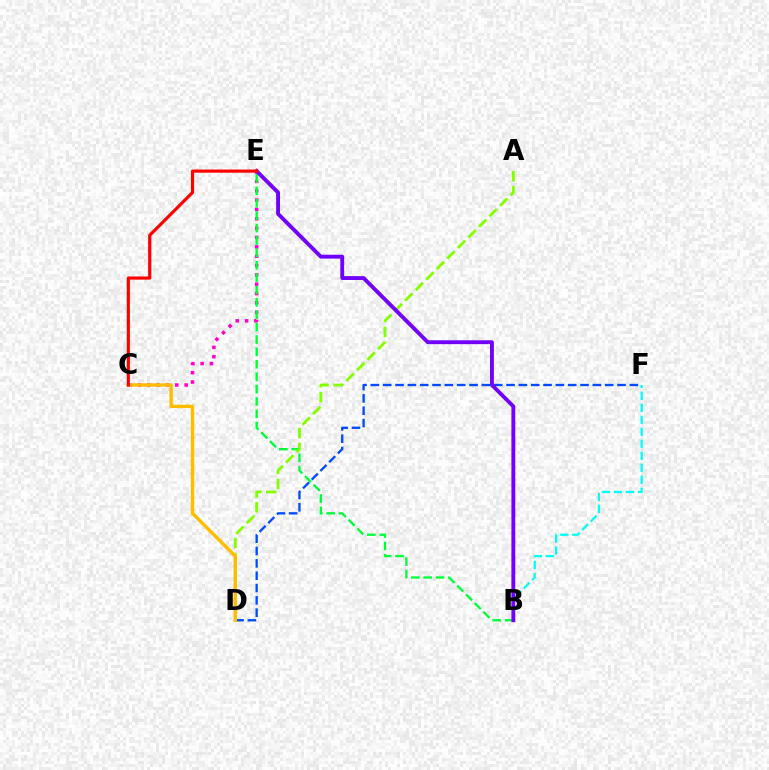{('C', 'E'): [{'color': '#ff00cf', 'line_style': 'dotted', 'thickness': 2.54}, {'color': '#ff0000', 'line_style': 'solid', 'thickness': 2.28}], ('D', 'F'): [{'color': '#004bff', 'line_style': 'dashed', 'thickness': 1.68}], ('B', 'F'): [{'color': '#00fff6', 'line_style': 'dashed', 'thickness': 1.63}], ('B', 'E'): [{'color': '#00ff39', 'line_style': 'dashed', 'thickness': 1.68}, {'color': '#7200ff', 'line_style': 'solid', 'thickness': 2.78}], ('A', 'D'): [{'color': '#84ff00', 'line_style': 'dashed', 'thickness': 2.03}], ('C', 'D'): [{'color': '#ffbd00', 'line_style': 'solid', 'thickness': 2.46}]}